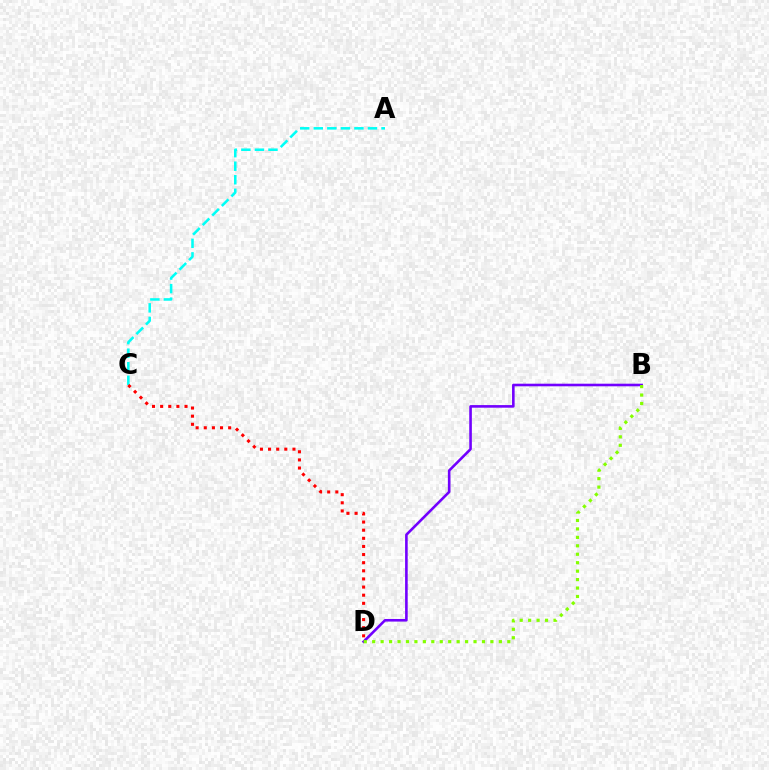{('B', 'D'): [{'color': '#7200ff', 'line_style': 'solid', 'thickness': 1.87}, {'color': '#84ff00', 'line_style': 'dotted', 'thickness': 2.29}], ('A', 'C'): [{'color': '#00fff6', 'line_style': 'dashed', 'thickness': 1.84}], ('C', 'D'): [{'color': '#ff0000', 'line_style': 'dotted', 'thickness': 2.21}]}